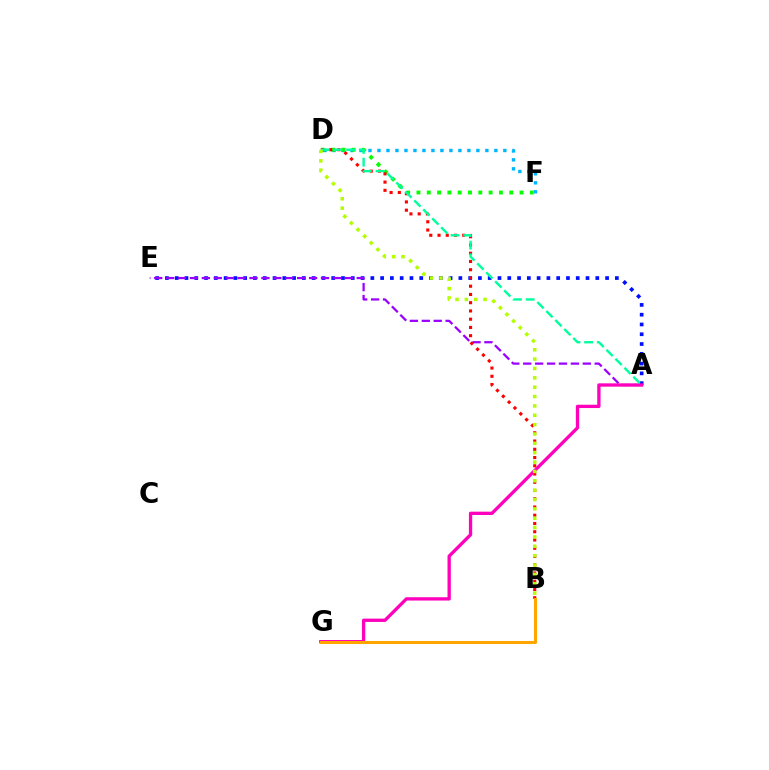{('A', 'E'): [{'color': '#0010ff', 'line_style': 'dotted', 'thickness': 2.66}, {'color': '#9b00ff', 'line_style': 'dashed', 'thickness': 1.62}], ('D', 'F'): [{'color': '#00b5ff', 'line_style': 'dotted', 'thickness': 2.44}, {'color': '#08ff00', 'line_style': 'dotted', 'thickness': 2.8}], ('A', 'G'): [{'color': '#ff00bd', 'line_style': 'solid', 'thickness': 2.38}], ('B', 'D'): [{'color': '#ff0000', 'line_style': 'dotted', 'thickness': 2.24}, {'color': '#b3ff00', 'line_style': 'dotted', 'thickness': 2.54}], ('B', 'G'): [{'color': '#ffa500', 'line_style': 'solid', 'thickness': 2.19}], ('A', 'D'): [{'color': '#00ff9d', 'line_style': 'dashed', 'thickness': 1.72}]}